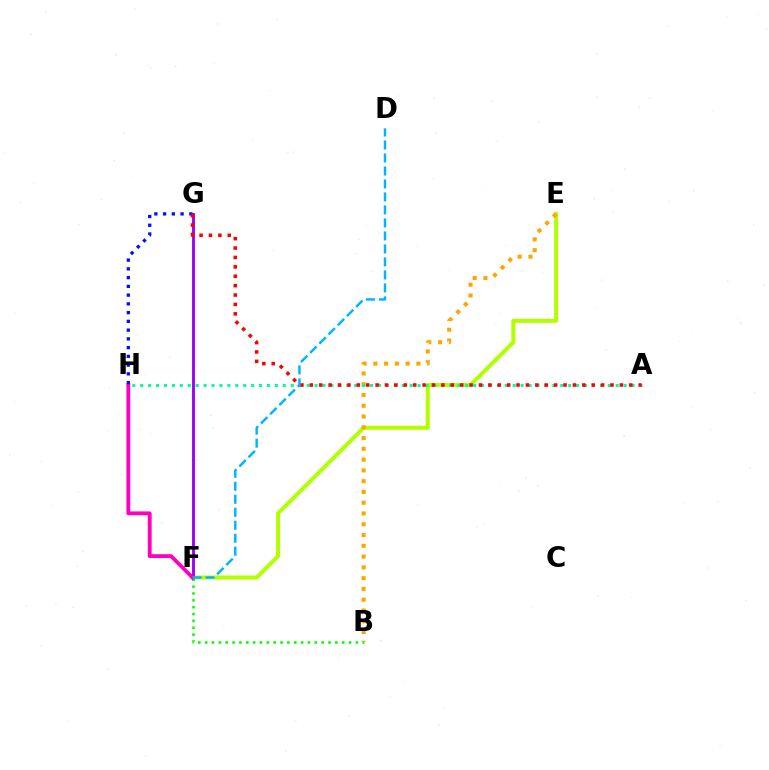{('E', 'F'): [{'color': '#b3ff00', 'line_style': 'solid', 'thickness': 2.88}], ('B', 'E'): [{'color': '#ffa500', 'line_style': 'dotted', 'thickness': 2.93}], ('F', 'G'): [{'color': '#9b00ff', 'line_style': 'solid', 'thickness': 2.08}], ('A', 'H'): [{'color': '#00ff9d', 'line_style': 'dotted', 'thickness': 2.15}], ('B', 'F'): [{'color': '#08ff00', 'line_style': 'dotted', 'thickness': 1.86}], ('F', 'H'): [{'color': '#ff00bd', 'line_style': 'solid', 'thickness': 2.76}], ('G', 'H'): [{'color': '#0010ff', 'line_style': 'dotted', 'thickness': 2.38}], ('A', 'G'): [{'color': '#ff0000', 'line_style': 'dotted', 'thickness': 2.55}], ('D', 'F'): [{'color': '#00b5ff', 'line_style': 'dashed', 'thickness': 1.77}]}